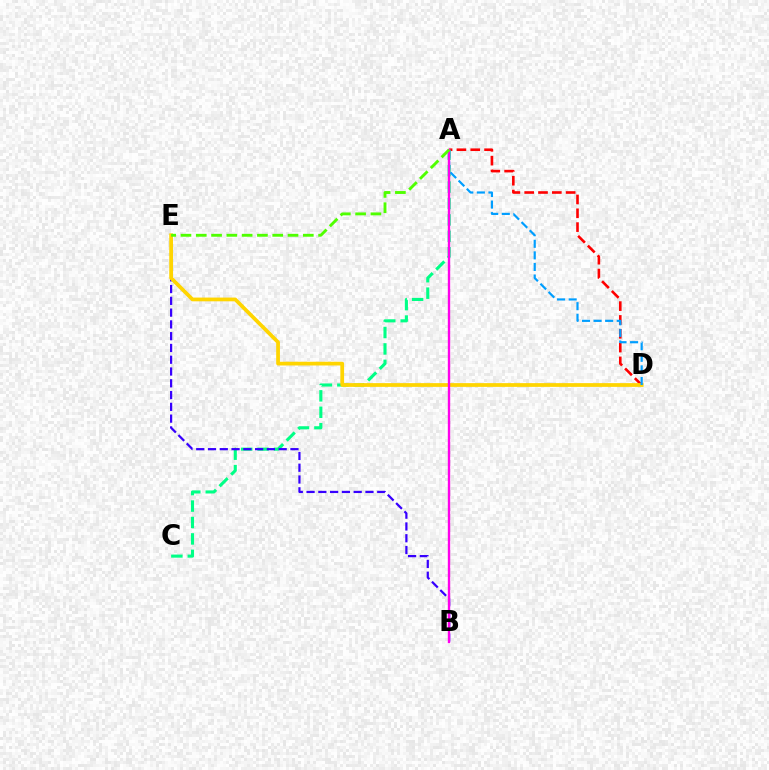{('A', 'D'): [{'color': '#ff0000', 'line_style': 'dashed', 'thickness': 1.88}, {'color': '#009eff', 'line_style': 'dashed', 'thickness': 1.57}], ('A', 'C'): [{'color': '#00ff86', 'line_style': 'dashed', 'thickness': 2.23}], ('B', 'E'): [{'color': '#3700ff', 'line_style': 'dashed', 'thickness': 1.6}], ('D', 'E'): [{'color': '#ffd500', 'line_style': 'solid', 'thickness': 2.7}], ('A', 'B'): [{'color': '#ff00ed', 'line_style': 'solid', 'thickness': 1.7}], ('A', 'E'): [{'color': '#4fff00', 'line_style': 'dashed', 'thickness': 2.08}]}